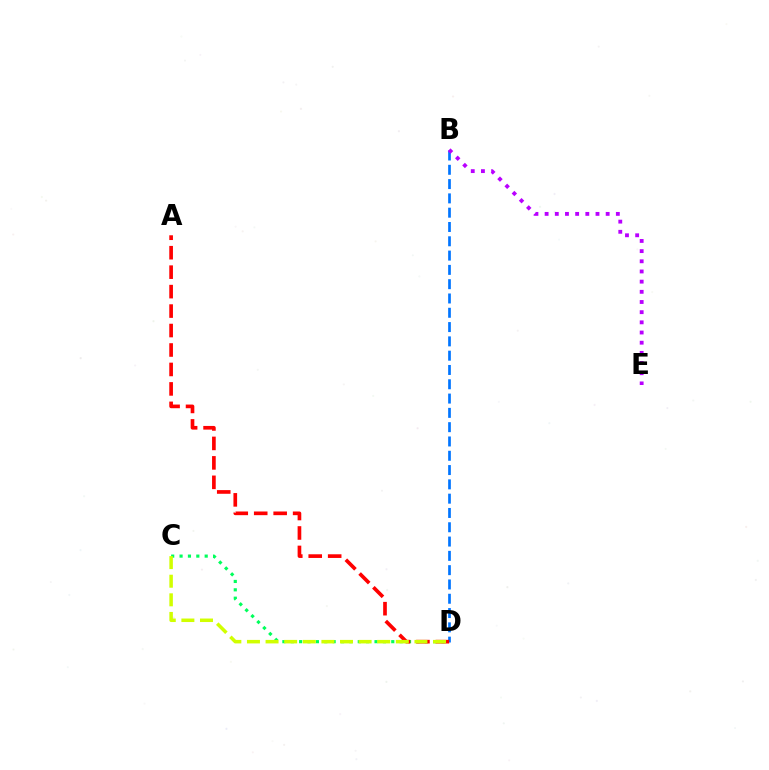{('C', 'D'): [{'color': '#00ff5c', 'line_style': 'dotted', 'thickness': 2.28}, {'color': '#d1ff00', 'line_style': 'dashed', 'thickness': 2.53}], ('B', 'D'): [{'color': '#0074ff', 'line_style': 'dashed', 'thickness': 1.94}], ('B', 'E'): [{'color': '#b900ff', 'line_style': 'dotted', 'thickness': 2.76}], ('A', 'D'): [{'color': '#ff0000', 'line_style': 'dashed', 'thickness': 2.64}]}